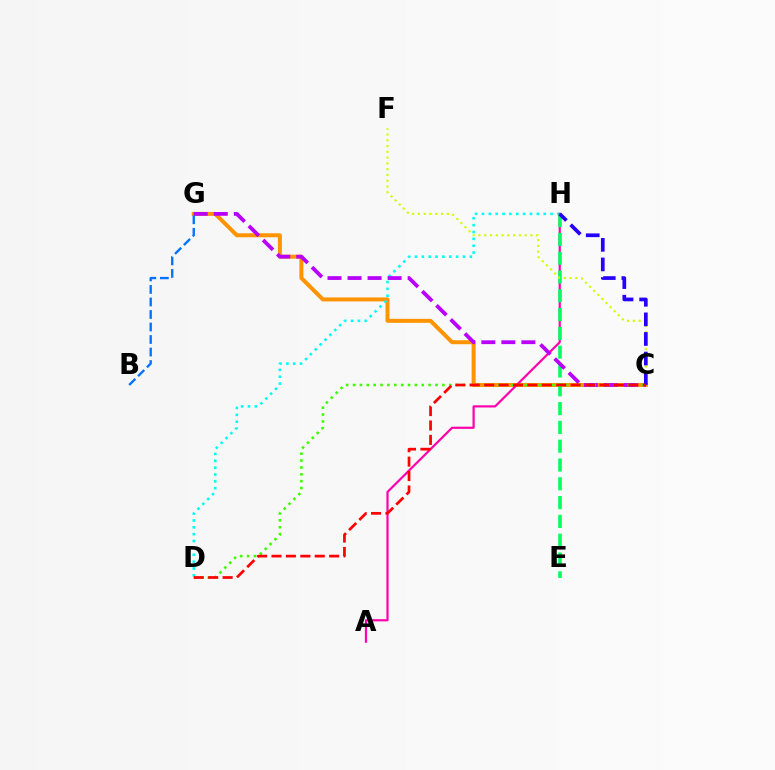{('C', 'G'): [{'color': '#ff9400', 'line_style': 'solid', 'thickness': 2.87}, {'color': '#b900ff', 'line_style': 'dashed', 'thickness': 2.72}], ('D', 'H'): [{'color': '#00fff6', 'line_style': 'dotted', 'thickness': 1.86}], ('A', 'H'): [{'color': '#ff00ac', 'line_style': 'solid', 'thickness': 1.58}], ('E', 'H'): [{'color': '#00ff5c', 'line_style': 'dashed', 'thickness': 2.55}], ('C', 'F'): [{'color': '#d1ff00', 'line_style': 'dotted', 'thickness': 1.57}], ('B', 'G'): [{'color': '#0074ff', 'line_style': 'dashed', 'thickness': 1.7}], ('C', 'H'): [{'color': '#2500ff', 'line_style': 'dashed', 'thickness': 2.66}], ('C', 'D'): [{'color': '#3dff00', 'line_style': 'dotted', 'thickness': 1.87}, {'color': '#ff0000', 'line_style': 'dashed', 'thickness': 1.96}]}